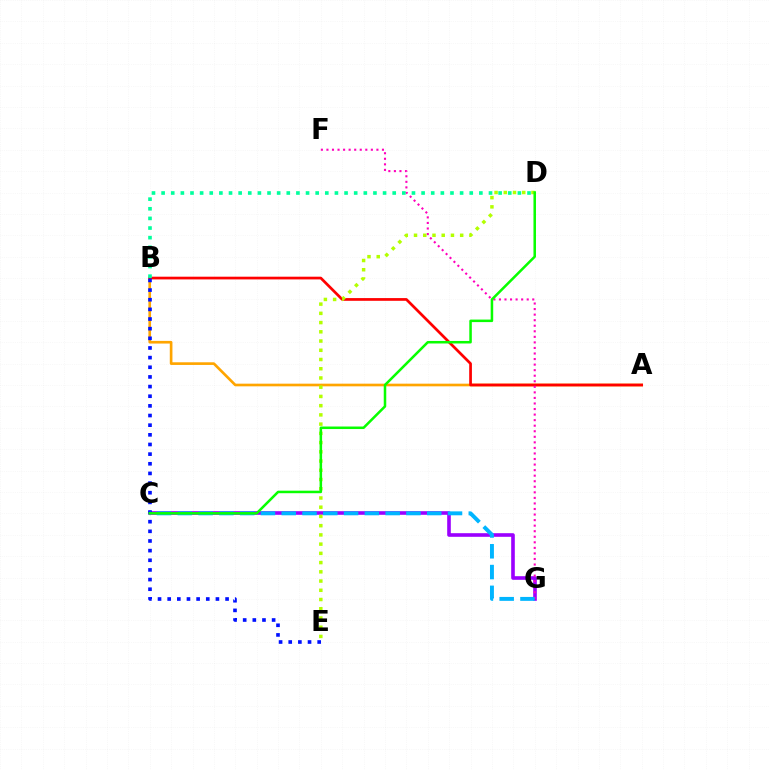{('C', 'G'): [{'color': '#9b00ff', 'line_style': 'solid', 'thickness': 2.61}, {'color': '#00b5ff', 'line_style': 'dashed', 'thickness': 2.82}], ('A', 'B'): [{'color': '#ffa500', 'line_style': 'solid', 'thickness': 1.92}, {'color': '#ff0000', 'line_style': 'solid', 'thickness': 1.96}], ('F', 'G'): [{'color': '#ff00bd', 'line_style': 'dotted', 'thickness': 1.51}], ('B', 'E'): [{'color': '#0010ff', 'line_style': 'dotted', 'thickness': 2.62}], ('B', 'D'): [{'color': '#00ff9d', 'line_style': 'dotted', 'thickness': 2.62}], ('D', 'E'): [{'color': '#b3ff00', 'line_style': 'dotted', 'thickness': 2.51}], ('C', 'D'): [{'color': '#08ff00', 'line_style': 'solid', 'thickness': 1.82}]}